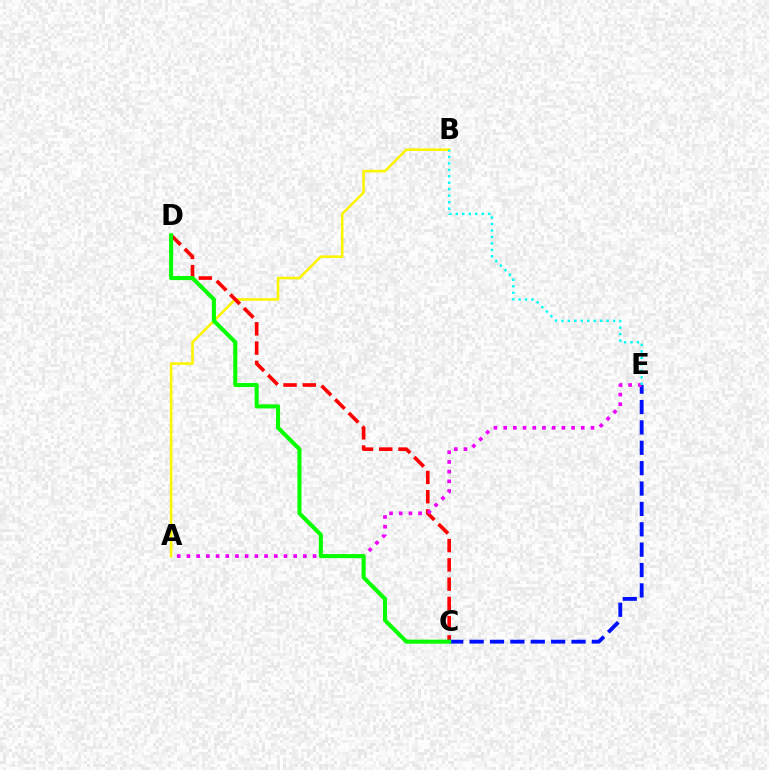{('A', 'B'): [{'color': '#fcf500', 'line_style': 'solid', 'thickness': 1.85}], ('C', 'D'): [{'color': '#ff0000', 'line_style': 'dashed', 'thickness': 2.62}, {'color': '#08ff00', 'line_style': 'solid', 'thickness': 2.92}], ('C', 'E'): [{'color': '#0010ff', 'line_style': 'dashed', 'thickness': 2.77}], ('A', 'E'): [{'color': '#ee00ff', 'line_style': 'dotted', 'thickness': 2.64}], ('B', 'E'): [{'color': '#00fff6', 'line_style': 'dotted', 'thickness': 1.76}]}